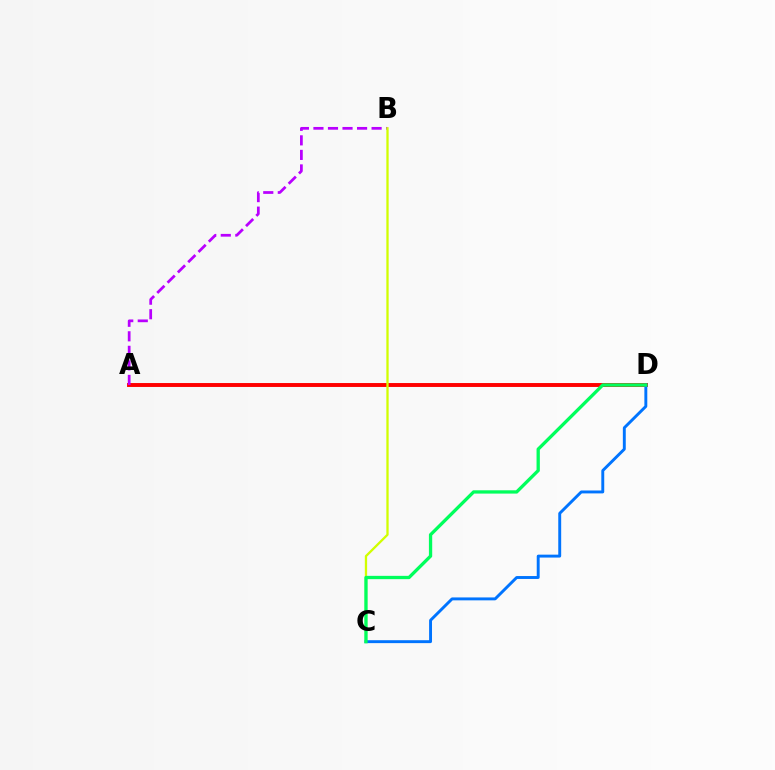{('A', 'D'): [{'color': '#ff0000', 'line_style': 'solid', 'thickness': 2.82}], ('A', 'B'): [{'color': '#b900ff', 'line_style': 'dashed', 'thickness': 1.98}], ('B', 'C'): [{'color': '#d1ff00', 'line_style': 'solid', 'thickness': 1.65}], ('C', 'D'): [{'color': '#0074ff', 'line_style': 'solid', 'thickness': 2.1}, {'color': '#00ff5c', 'line_style': 'solid', 'thickness': 2.37}]}